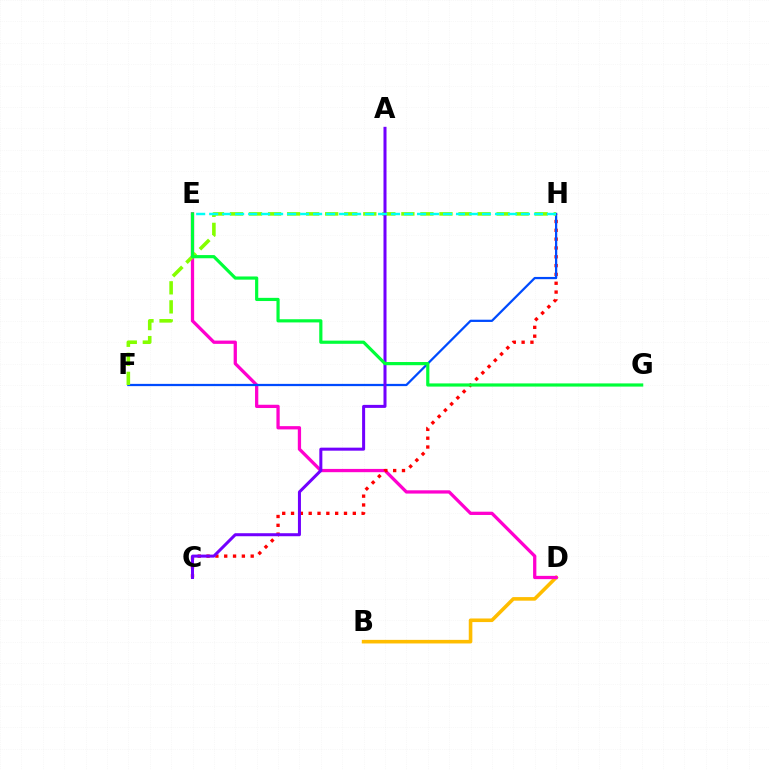{('B', 'D'): [{'color': '#ffbd00', 'line_style': 'solid', 'thickness': 2.59}], ('D', 'E'): [{'color': '#ff00cf', 'line_style': 'solid', 'thickness': 2.36}], ('C', 'H'): [{'color': '#ff0000', 'line_style': 'dotted', 'thickness': 2.4}], ('F', 'H'): [{'color': '#004bff', 'line_style': 'solid', 'thickness': 1.62}, {'color': '#84ff00', 'line_style': 'dashed', 'thickness': 2.59}], ('A', 'C'): [{'color': '#7200ff', 'line_style': 'solid', 'thickness': 2.17}], ('E', 'G'): [{'color': '#00ff39', 'line_style': 'solid', 'thickness': 2.29}], ('E', 'H'): [{'color': '#00fff6', 'line_style': 'dashed', 'thickness': 1.76}]}